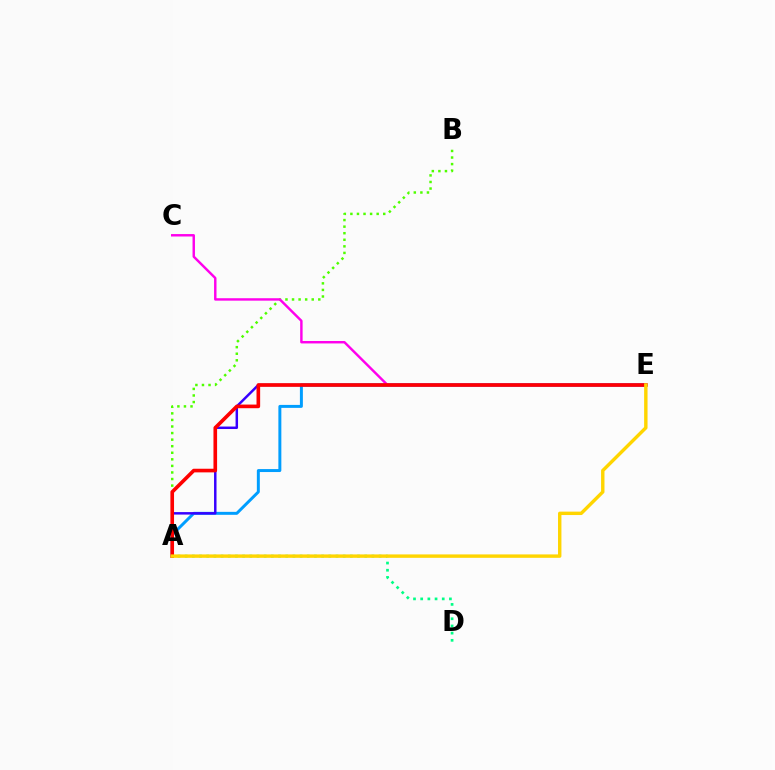{('A', 'B'): [{'color': '#4fff00', 'line_style': 'dotted', 'thickness': 1.78}], ('A', 'E'): [{'color': '#009eff', 'line_style': 'solid', 'thickness': 2.14}, {'color': '#3700ff', 'line_style': 'solid', 'thickness': 1.78}, {'color': '#ff0000', 'line_style': 'solid', 'thickness': 2.62}, {'color': '#ffd500', 'line_style': 'solid', 'thickness': 2.45}], ('C', 'E'): [{'color': '#ff00ed', 'line_style': 'solid', 'thickness': 1.75}], ('A', 'D'): [{'color': '#00ff86', 'line_style': 'dotted', 'thickness': 1.95}]}